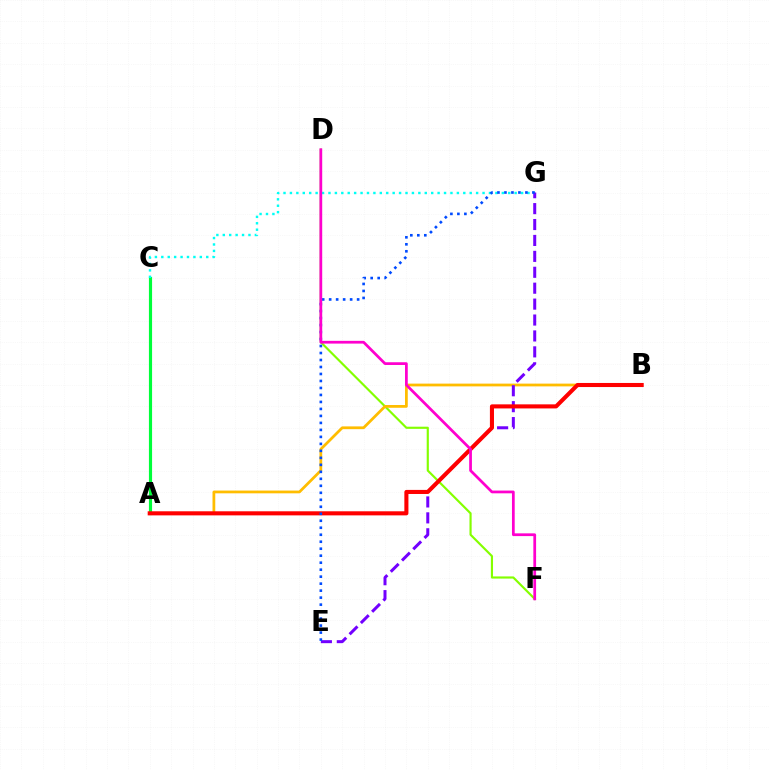{('D', 'F'): [{'color': '#84ff00', 'line_style': 'solid', 'thickness': 1.55}, {'color': '#ff00cf', 'line_style': 'solid', 'thickness': 1.97}], ('A', 'C'): [{'color': '#00ff39', 'line_style': 'solid', 'thickness': 2.27}], ('C', 'G'): [{'color': '#00fff6', 'line_style': 'dotted', 'thickness': 1.74}], ('A', 'B'): [{'color': '#ffbd00', 'line_style': 'solid', 'thickness': 1.99}, {'color': '#ff0000', 'line_style': 'solid', 'thickness': 2.94}], ('E', 'G'): [{'color': '#7200ff', 'line_style': 'dashed', 'thickness': 2.16}, {'color': '#004bff', 'line_style': 'dotted', 'thickness': 1.9}]}